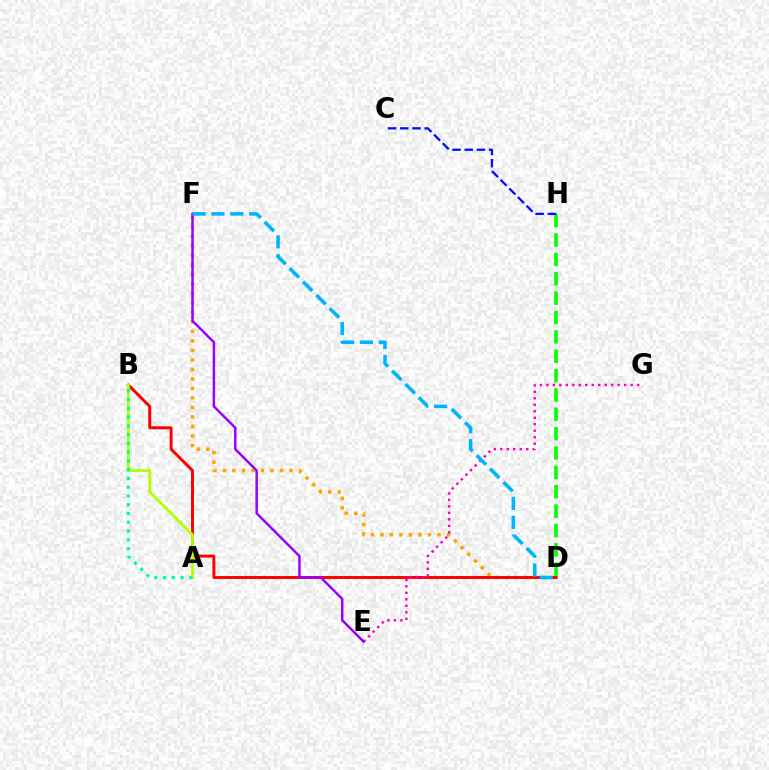{('D', 'F'): [{'color': '#ffa500', 'line_style': 'dotted', 'thickness': 2.58}, {'color': '#00b5ff', 'line_style': 'dashed', 'thickness': 2.57}], ('D', 'H'): [{'color': '#08ff00', 'line_style': 'dashed', 'thickness': 2.63}], ('C', 'H'): [{'color': '#0010ff', 'line_style': 'dashed', 'thickness': 1.66}], ('B', 'D'): [{'color': '#ff0000', 'line_style': 'solid', 'thickness': 2.12}], ('E', 'G'): [{'color': '#ff00bd', 'line_style': 'dotted', 'thickness': 1.76}], ('A', 'B'): [{'color': '#b3ff00', 'line_style': 'solid', 'thickness': 2.02}, {'color': '#00ff9d', 'line_style': 'dotted', 'thickness': 2.38}], ('E', 'F'): [{'color': '#9b00ff', 'line_style': 'solid', 'thickness': 1.78}]}